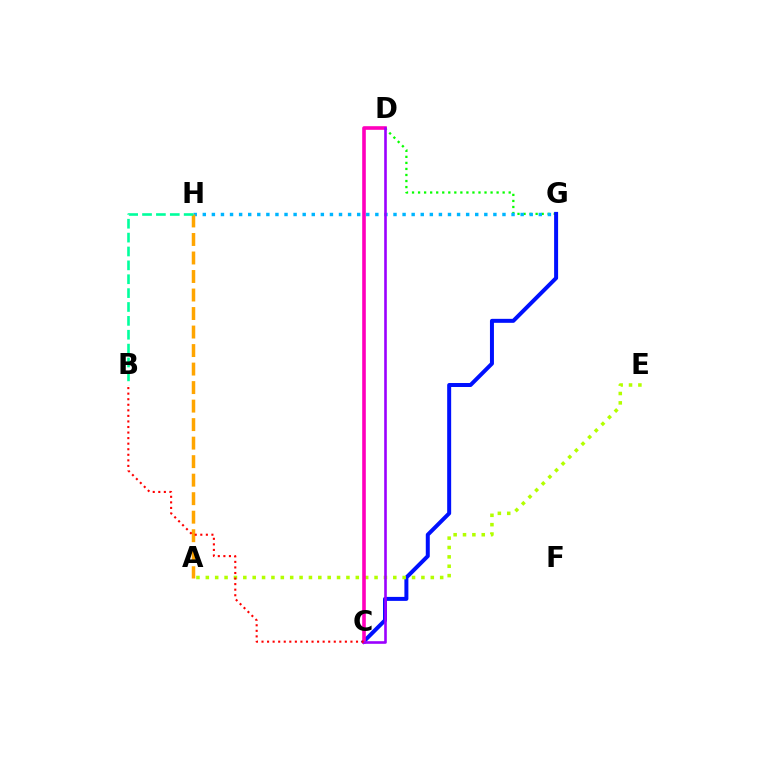{('D', 'G'): [{'color': '#08ff00', 'line_style': 'dotted', 'thickness': 1.64}], ('G', 'H'): [{'color': '#00b5ff', 'line_style': 'dotted', 'thickness': 2.47}], ('A', 'H'): [{'color': '#ffa500', 'line_style': 'dashed', 'thickness': 2.52}], ('C', 'G'): [{'color': '#0010ff', 'line_style': 'solid', 'thickness': 2.87}], ('A', 'E'): [{'color': '#b3ff00', 'line_style': 'dotted', 'thickness': 2.55}], ('C', 'D'): [{'color': '#ff00bd', 'line_style': 'solid', 'thickness': 2.61}, {'color': '#9b00ff', 'line_style': 'solid', 'thickness': 1.89}], ('B', 'H'): [{'color': '#00ff9d', 'line_style': 'dashed', 'thickness': 1.89}], ('B', 'C'): [{'color': '#ff0000', 'line_style': 'dotted', 'thickness': 1.51}]}